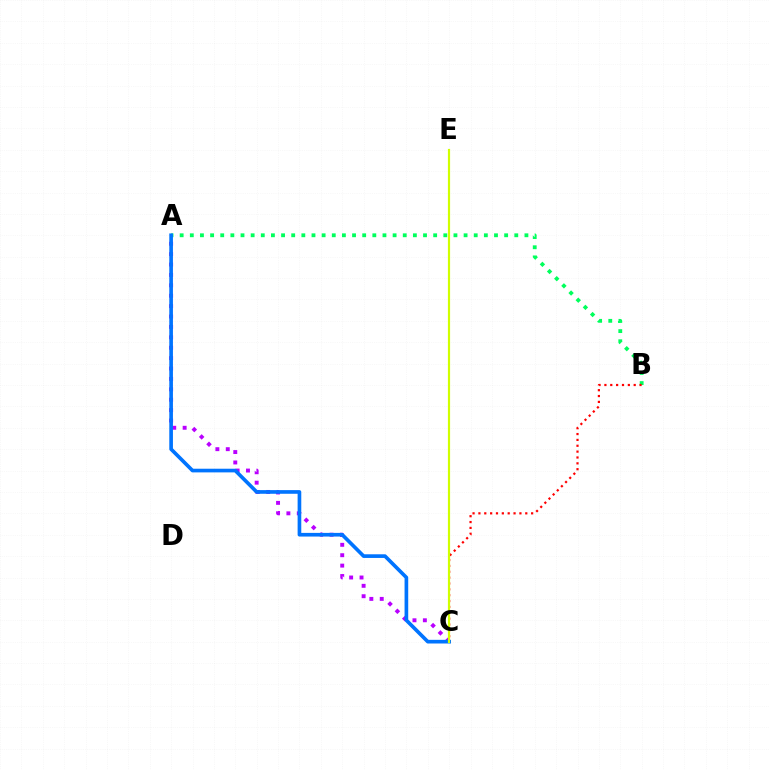{('A', 'B'): [{'color': '#00ff5c', 'line_style': 'dotted', 'thickness': 2.75}], ('A', 'C'): [{'color': '#b900ff', 'line_style': 'dotted', 'thickness': 2.83}, {'color': '#0074ff', 'line_style': 'solid', 'thickness': 2.64}], ('B', 'C'): [{'color': '#ff0000', 'line_style': 'dotted', 'thickness': 1.59}], ('C', 'E'): [{'color': '#d1ff00', 'line_style': 'solid', 'thickness': 1.58}]}